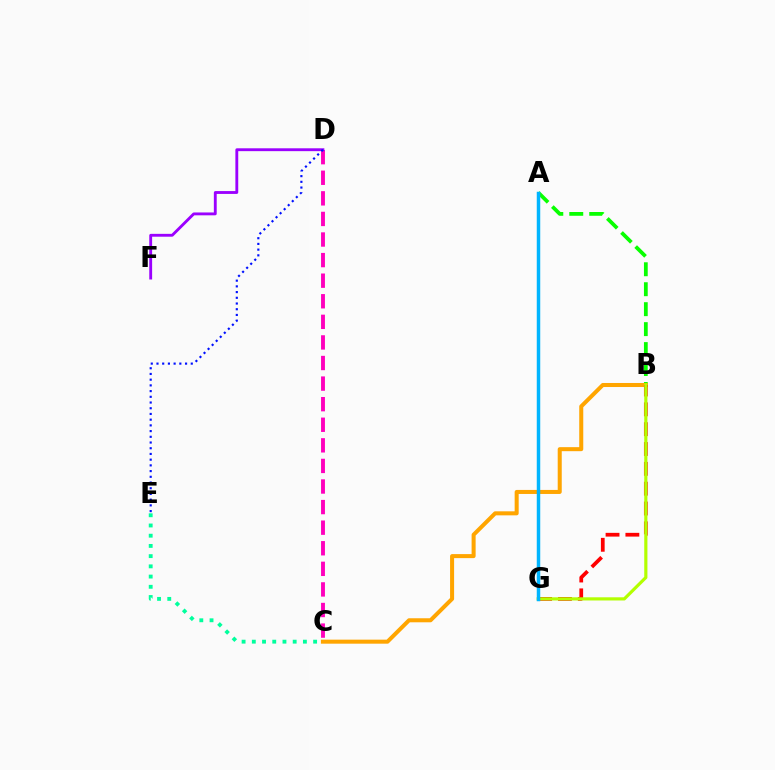{('C', 'D'): [{'color': '#ff00bd', 'line_style': 'dashed', 'thickness': 2.8}], ('D', 'F'): [{'color': '#9b00ff', 'line_style': 'solid', 'thickness': 2.06}], ('D', 'E'): [{'color': '#0010ff', 'line_style': 'dotted', 'thickness': 1.55}], ('A', 'B'): [{'color': '#08ff00', 'line_style': 'dashed', 'thickness': 2.71}], ('B', 'C'): [{'color': '#ffa500', 'line_style': 'solid', 'thickness': 2.9}], ('C', 'E'): [{'color': '#00ff9d', 'line_style': 'dotted', 'thickness': 2.78}], ('B', 'G'): [{'color': '#ff0000', 'line_style': 'dashed', 'thickness': 2.69}, {'color': '#b3ff00', 'line_style': 'solid', 'thickness': 2.29}], ('A', 'G'): [{'color': '#00b5ff', 'line_style': 'solid', 'thickness': 2.5}]}